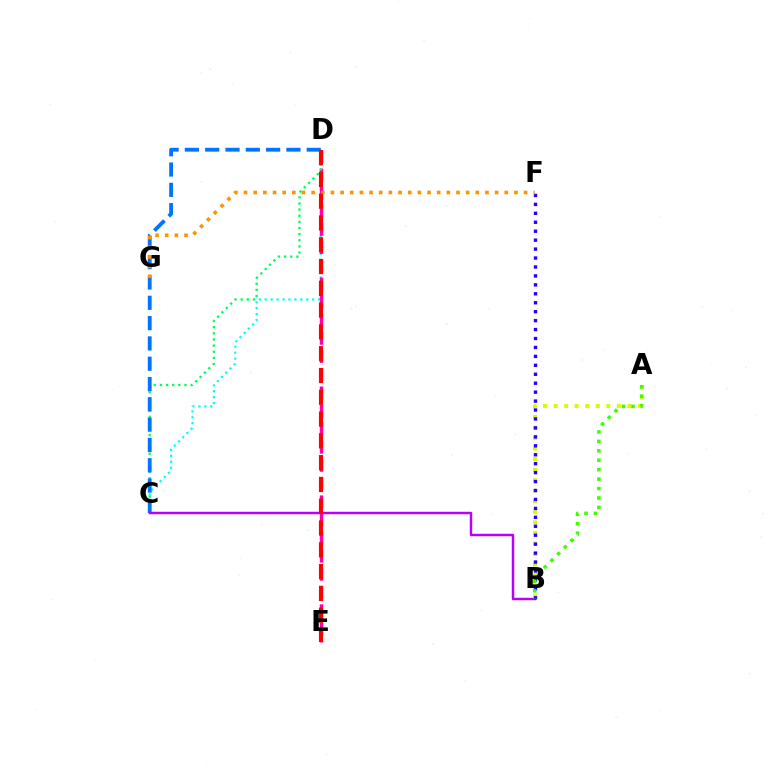{('C', 'D'): [{'color': '#00fff6', 'line_style': 'dotted', 'thickness': 1.61}, {'color': '#00ff5c', 'line_style': 'dotted', 'thickness': 1.67}, {'color': '#0074ff', 'line_style': 'dashed', 'thickness': 2.76}], ('D', 'E'): [{'color': '#ff00ac', 'line_style': 'dashed', 'thickness': 2.47}, {'color': '#ff0000', 'line_style': 'dashed', 'thickness': 2.96}], ('B', 'C'): [{'color': '#b900ff', 'line_style': 'solid', 'thickness': 1.77}], ('A', 'B'): [{'color': '#d1ff00', 'line_style': 'dotted', 'thickness': 2.86}, {'color': '#3dff00', 'line_style': 'dotted', 'thickness': 2.56}], ('B', 'F'): [{'color': '#2500ff', 'line_style': 'dotted', 'thickness': 2.43}], ('F', 'G'): [{'color': '#ff9400', 'line_style': 'dotted', 'thickness': 2.62}]}